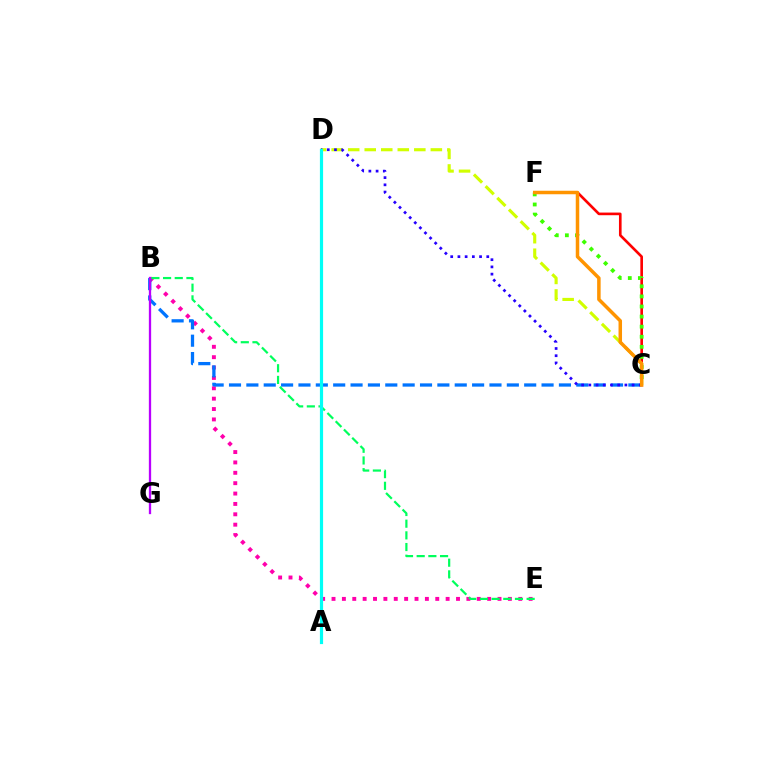{('C', 'F'): [{'color': '#ff0000', 'line_style': 'solid', 'thickness': 1.9}, {'color': '#3dff00', 'line_style': 'dotted', 'thickness': 2.74}, {'color': '#ff9400', 'line_style': 'solid', 'thickness': 2.52}], ('B', 'E'): [{'color': '#ff00ac', 'line_style': 'dotted', 'thickness': 2.82}, {'color': '#00ff5c', 'line_style': 'dashed', 'thickness': 1.59}], ('B', 'C'): [{'color': '#0074ff', 'line_style': 'dashed', 'thickness': 2.36}], ('C', 'D'): [{'color': '#d1ff00', 'line_style': 'dashed', 'thickness': 2.25}, {'color': '#2500ff', 'line_style': 'dotted', 'thickness': 1.96}], ('B', 'G'): [{'color': '#b900ff', 'line_style': 'solid', 'thickness': 1.65}], ('A', 'D'): [{'color': '#00fff6', 'line_style': 'solid', 'thickness': 2.3}]}